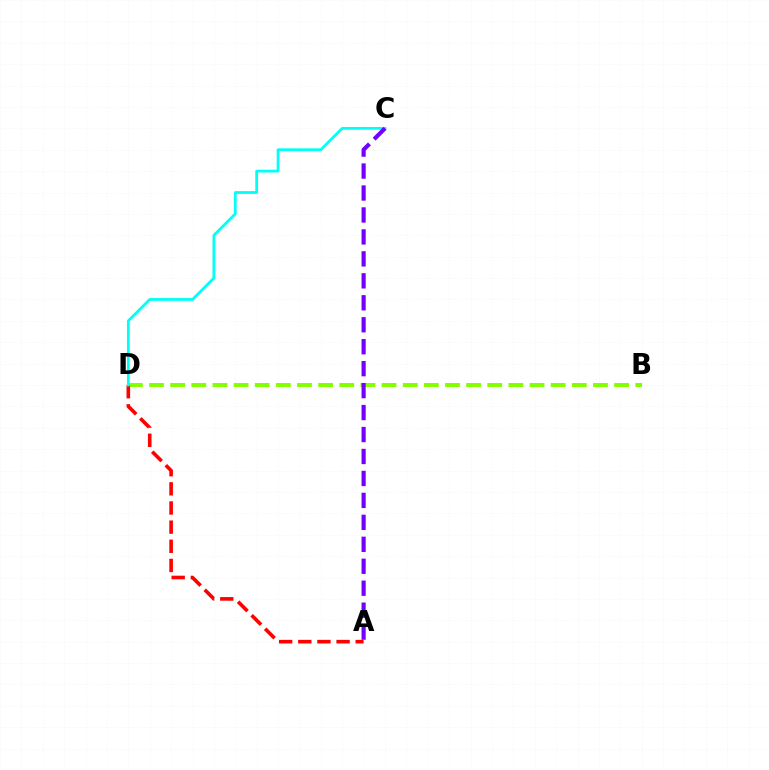{('B', 'D'): [{'color': '#84ff00', 'line_style': 'dashed', 'thickness': 2.87}], ('A', 'D'): [{'color': '#ff0000', 'line_style': 'dashed', 'thickness': 2.6}], ('C', 'D'): [{'color': '#00fff6', 'line_style': 'solid', 'thickness': 2.0}], ('A', 'C'): [{'color': '#7200ff', 'line_style': 'dashed', 'thickness': 2.98}]}